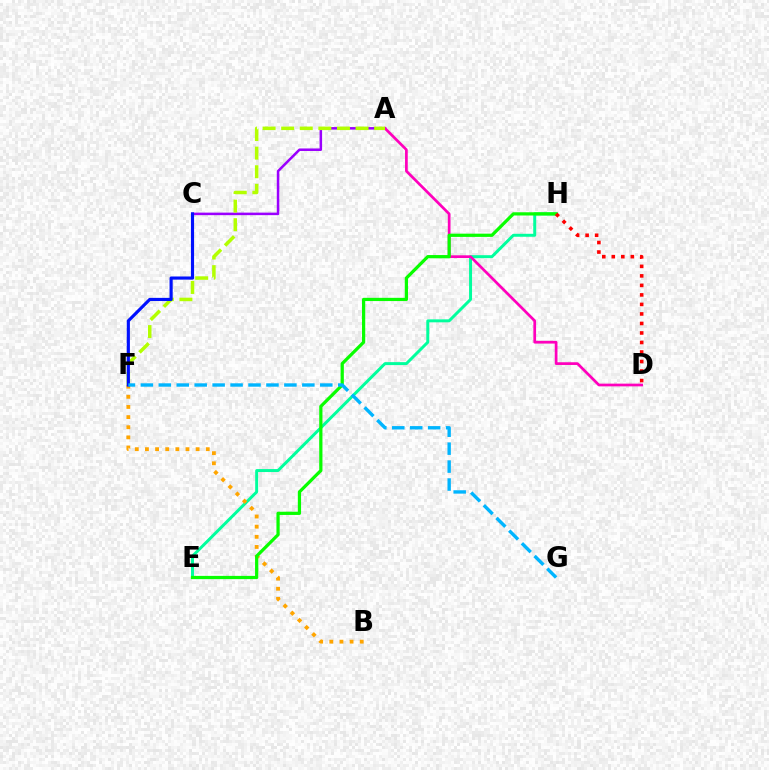{('E', 'H'): [{'color': '#00ff9d', 'line_style': 'solid', 'thickness': 2.14}, {'color': '#08ff00', 'line_style': 'solid', 'thickness': 2.33}], ('A', 'C'): [{'color': '#9b00ff', 'line_style': 'solid', 'thickness': 1.82}], ('A', 'D'): [{'color': '#ff00bd', 'line_style': 'solid', 'thickness': 1.96}], ('A', 'F'): [{'color': '#b3ff00', 'line_style': 'dashed', 'thickness': 2.53}], ('B', 'F'): [{'color': '#ffa500', 'line_style': 'dotted', 'thickness': 2.75}], ('C', 'F'): [{'color': '#0010ff', 'line_style': 'solid', 'thickness': 2.26}], ('D', 'H'): [{'color': '#ff0000', 'line_style': 'dotted', 'thickness': 2.59}], ('F', 'G'): [{'color': '#00b5ff', 'line_style': 'dashed', 'thickness': 2.44}]}